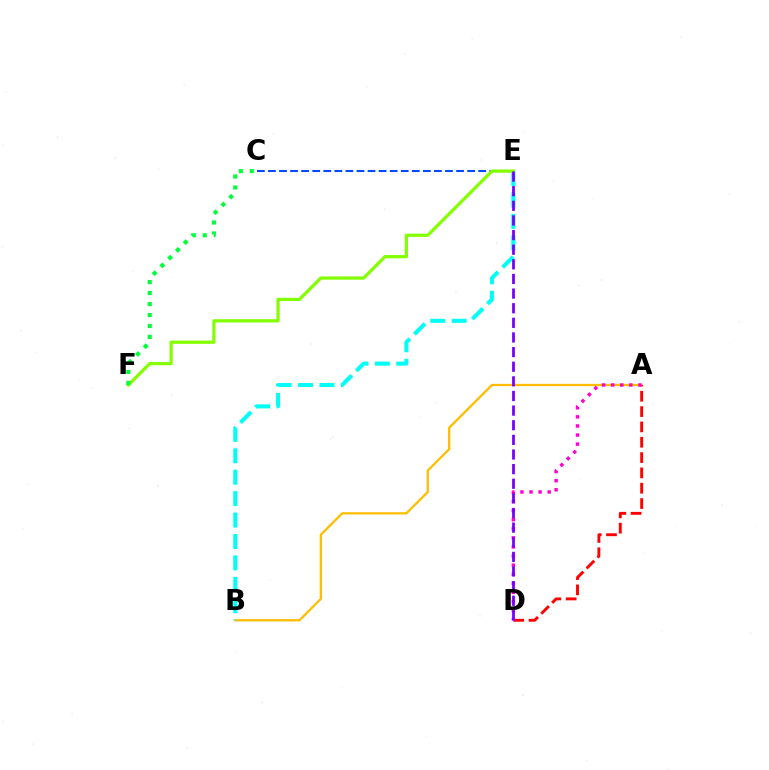{('A', 'B'): [{'color': '#ffbd00', 'line_style': 'solid', 'thickness': 1.64}], ('C', 'E'): [{'color': '#004bff', 'line_style': 'dashed', 'thickness': 1.5}], ('A', 'D'): [{'color': '#ff0000', 'line_style': 'dashed', 'thickness': 2.08}, {'color': '#ff00cf', 'line_style': 'dotted', 'thickness': 2.47}], ('B', 'E'): [{'color': '#00fff6', 'line_style': 'dashed', 'thickness': 2.91}], ('E', 'F'): [{'color': '#84ff00', 'line_style': 'solid', 'thickness': 2.34}], ('C', 'F'): [{'color': '#00ff39', 'line_style': 'dotted', 'thickness': 2.98}], ('D', 'E'): [{'color': '#7200ff', 'line_style': 'dashed', 'thickness': 1.99}]}